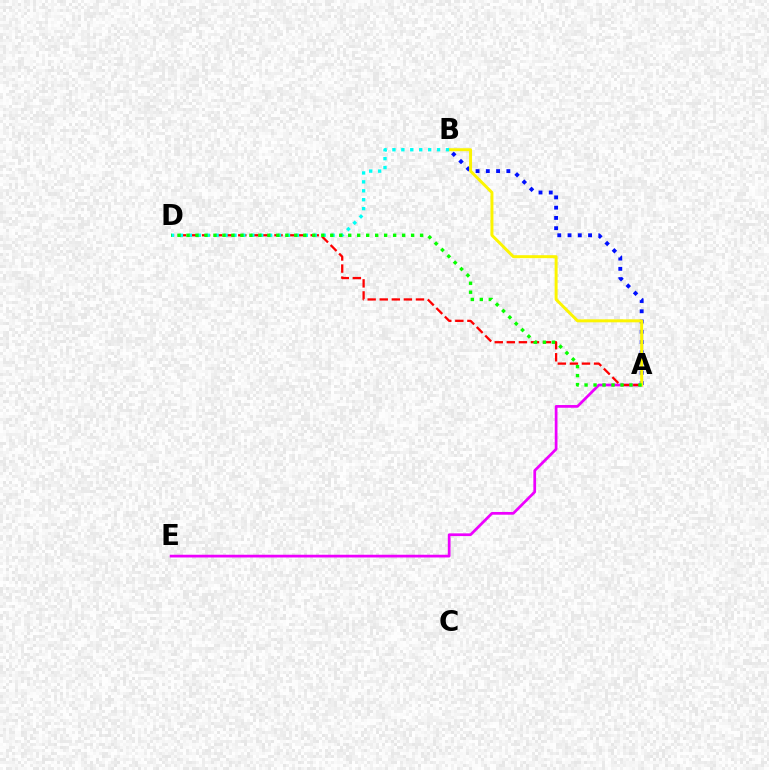{('A', 'E'): [{'color': '#ee00ff', 'line_style': 'solid', 'thickness': 1.96}], ('A', 'D'): [{'color': '#ff0000', 'line_style': 'dashed', 'thickness': 1.64}, {'color': '#08ff00', 'line_style': 'dotted', 'thickness': 2.44}], ('A', 'B'): [{'color': '#0010ff', 'line_style': 'dotted', 'thickness': 2.79}, {'color': '#fcf500', 'line_style': 'solid', 'thickness': 2.13}], ('B', 'D'): [{'color': '#00fff6', 'line_style': 'dotted', 'thickness': 2.42}]}